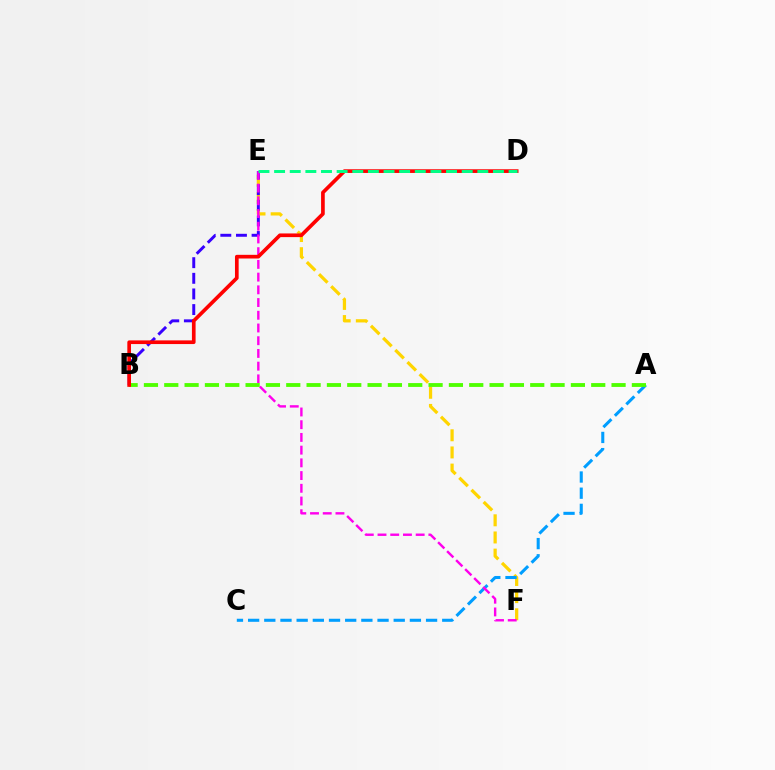{('E', 'F'): [{'color': '#ffd500', 'line_style': 'dashed', 'thickness': 2.33}, {'color': '#ff00ed', 'line_style': 'dashed', 'thickness': 1.73}], ('B', 'E'): [{'color': '#3700ff', 'line_style': 'dashed', 'thickness': 2.12}], ('A', 'C'): [{'color': '#009eff', 'line_style': 'dashed', 'thickness': 2.2}], ('A', 'B'): [{'color': '#4fff00', 'line_style': 'dashed', 'thickness': 2.76}], ('B', 'D'): [{'color': '#ff0000', 'line_style': 'solid', 'thickness': 2.65}], ('D', 'E'): [{'color': '#00ff86', 'line_style': 'dashed', 'thickness': 2.12}]}